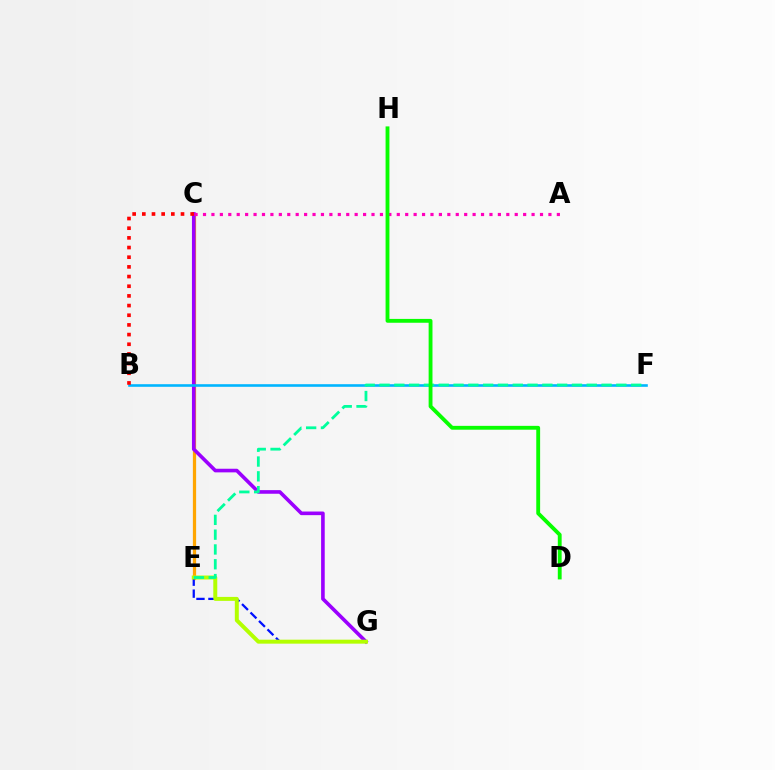{('C', 'E'): [{'color': '#ffa500', 'line_style': 'solid', 'thickness': 2.33}], ('E', 'G'): [{'color': '#0010ff', 'line_style': 'dashed', 'thickness': 1.63}, {'color': '#b3ff00', 'line_style': 'solid', 'thickness': 2.86}], ('C', 'G'): [{'color': '#9b00ff', 'line_style': 'solid', 'thickness': 2.61}], ('A', 'C'): [{'color': '#ff00bd', 'line_style': 'dotted', 'thickness': 2.29}], ('B', 'F'): [{'color': '#00b5ff', 'line_style': 'solid', 'thickness': 1.88}], ('E', 'F'): [{'color': '#00ff9d', 'line_style': 'dashed', 'thickness': 2.01}], ('D', 'H'): [{'color': '#08ff00', 'line_style': 'solid', 'thickness': 2.77}], ('B', 'C'): [{'color': '#ff0000', 'line_style': 'dotted', 'thickness': 2.63}]}